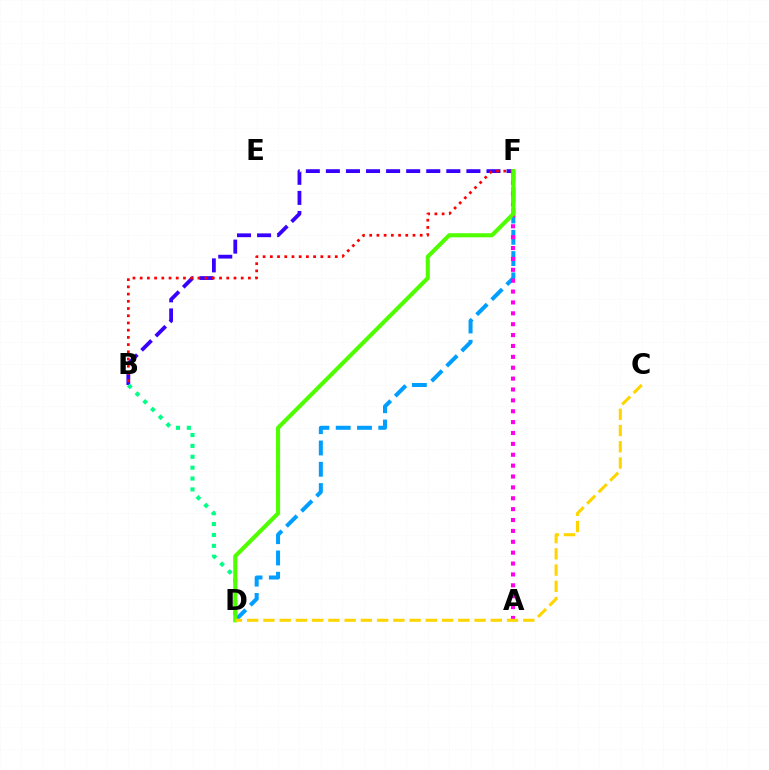{('D', 'F'): [{'color': '#009eff', 'line_style': 'dashed', 'thickness': 2.89}, {'color': '#4fff00', 'line_style': 'solid', 'thickness': 2.95}], ('A', 'F'): [{'color': '#ff00ed', 'line_style': 'dotted', 'thickness': 2.96}], ('B', 'F'): [{'color': '#3700ff', 'line_style': 'dashed', 'thickness': 2.73}, {'color': '#ff0000', 'line_style': 'dotted', 'thickness': 1.96}], ('B', 'D'): [{'color': '#00ff86', 'line_style': 'dotted', 'thickness': 2.96}], ('C', 'D'): [{'color': '#ffd500', 'line_style': 'dashed', 'thickness': 2.21}]}